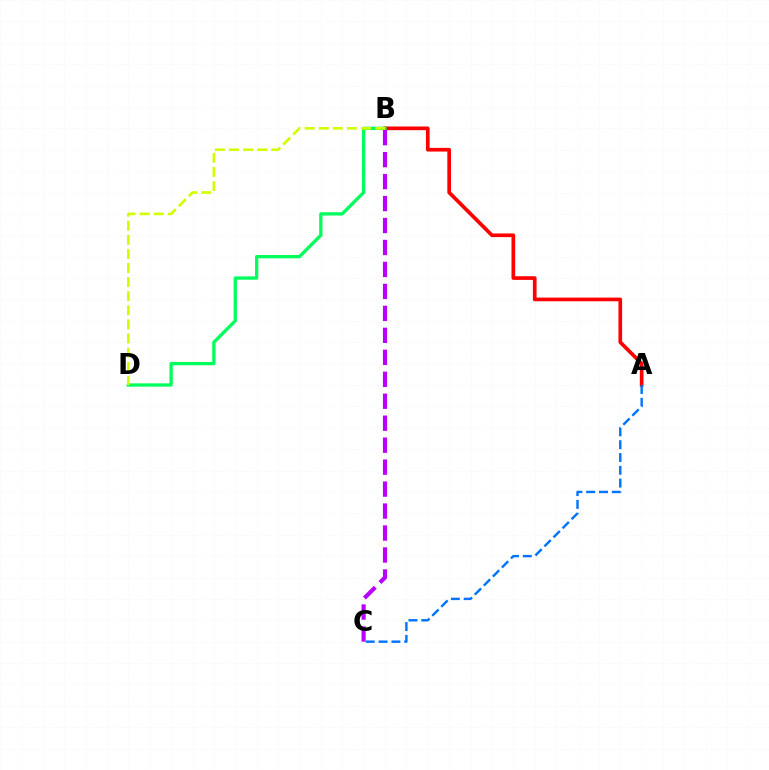{('A', 'B'): [{'color': '#ff0000', 'line_style': 'solid', 'thickness': 2.65}], ('B', 'C'): [{'color': '#b900ff', 'line_style': 'dashed', 'thickness': 2.98}], ('B', 'D'): [{'color': '#00ff5c', 'line_style': 'solid', 'thickness': 2.37}, {'color': '#d1ff00', 'line_style': 'dashed', 'thickness': 1.91}], ('A', 'C'): [{'color': '#0074ff', 'line_style': 'dashed', 'thickness': 1.74}]}